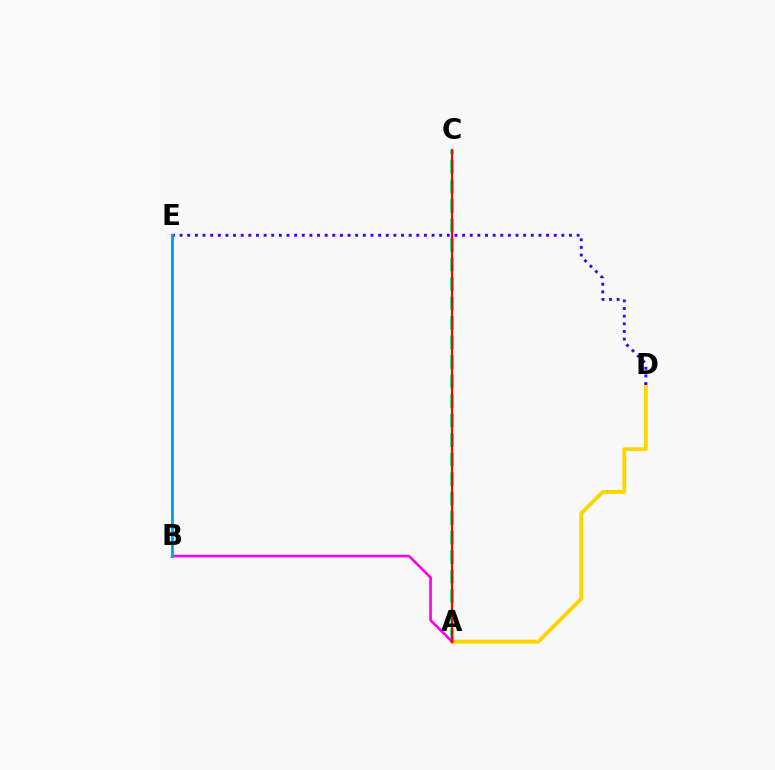{('A', 'D'): [{'color': '#ffd500', 'line_style': 'solid', 'thickness': 2.79}], ('A', 'C'): [{'color': '#00ff86', 'line_style': 'dashed', 'thickness': 2.65}, {'color': '#ff0000', 'line_style': 'solid', 'thickness': 1.56}], ('A', 'B'): [{'color': '#ff00ed', 'line_style': 'solid', 'thickness': 1.91}], ('D', 'E'): [{'color': '#3700ff', 'line_style': 'dotted', 'thickness': 2.07}], ('B', 'E'): [{'color': '#4fff00', 'line_style': 'solid', 'thickness': 1.51}, {'color': '#009eff', 'line_style': 'solid', 'thickness': 1.99}]}